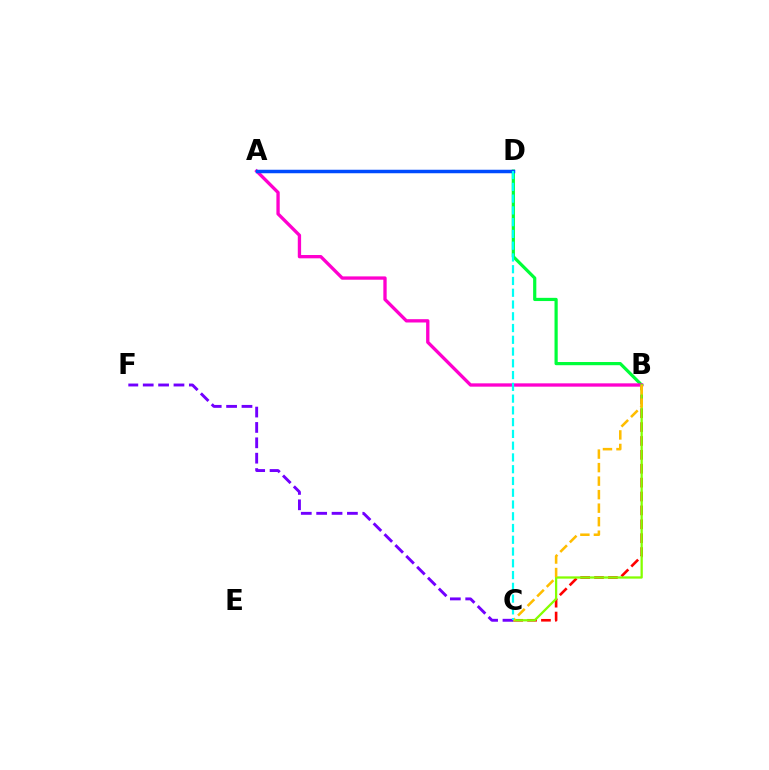{('B', 'D'): [{'color': '#00ff39', 'line_style': 'solid', 'thickness': 2.31}], ('B', 'C'): [{'color': '#ff0000', 'line_style': 'dashed', 'thickness': 1.89}, {'color': '#84ff00', 'line_style': 'solid', 'thickness': 1.64}, {'color': '#ffbd00', 'line_style': 'dashed', 'thickness': 1.84}], ('A', 'B'): [{'color': '#ff00cf', 'line_style': 'solid', 'thickness': 2.39}], ('C', 'F'): [{'color': '#7200ff', 'line_style': 'dashed', 'thickness': 2.09}], ('A', 'D'): [{'color': '#004bff', 'line_style': 'solid', 'thickness': 2.52}], ('C', 'D'): [{'color': '#00fff6', 'line_style': 'dashed', 'thickness': 1.6}]}